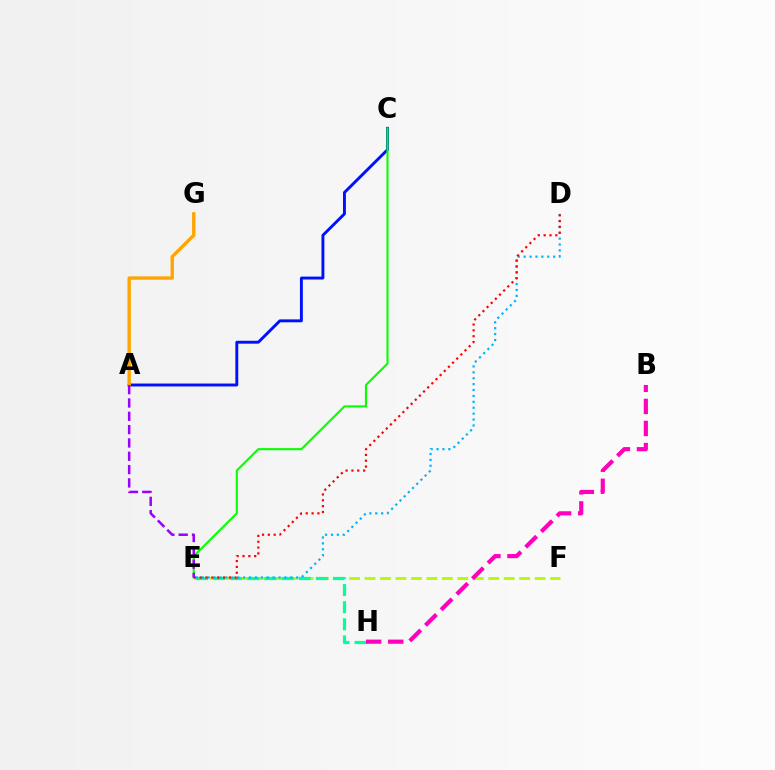{('E', 'F'): [{'color': '#b3ff00', 'line_style': 'dashed', 'thickness': 2.1}], ('E', 'H'): [{'color': '#00ff9d', 'line_style': 'dashed', 'thickness': 2.32}], ('B', 'H'): [{'color': '#ff00bd', 'line_style': 'dashed', 'thickness': 3.0}], ('A', 'C'): [{'color': '#0010ff', 'line_style': 'solid', 'thickness': 2.09}], ('C', 'E'): [{'color': '#08ff00', 'line_style': 'solid', 'thickness': 1.51}], ('D', 'E'): [{'color': '#00b5ff', 'line_style': 'dotted', 'thickness': 1.6}, {'color': '#ff0000', 'line_style': 'dotted', 'thickness': 1.59}], ('A', 'G'): [{'color': '#ffa500', 'line_style': 'solid', 'thickness': 2.43}], ('A', 'E'): [{'color': '#9b00ff', 'line_style': 'dashed', 'thickness': 1.81}]}